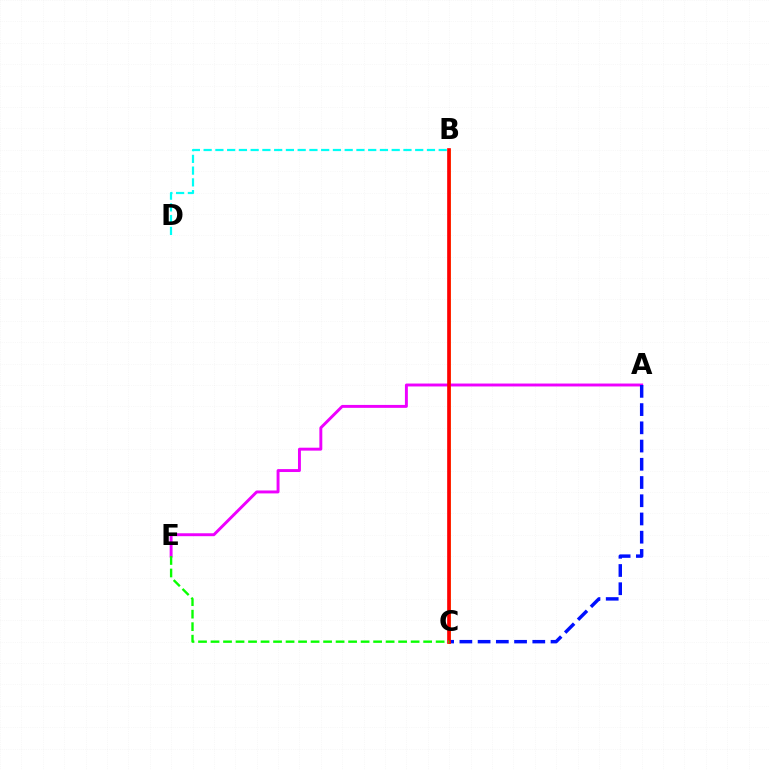{('B', 'C'): [{'color': '#fcf500', 'line_style': 'solid', 'thickness': 1.95}, {'color': '#ff0000', 'line_style': 'solid', 'thickness': 2.64}], ('A', 'E'): [{'color': '#ee00ff', 'line_style': 'solid', 'thickness': 2.11}], ('A', 'C'): [{'color': '#0010ff', 'line_style': 'dashed', 'thickness': 2.48}], ('B', 'D'): [{'color': '#00fff6', 'line_style': 'dashed', 'thickness': 1.6}], ('C', 'E'): [{'color': '#08ff00', 'line_style': 'dashed', 'thickness': 1.7}]}